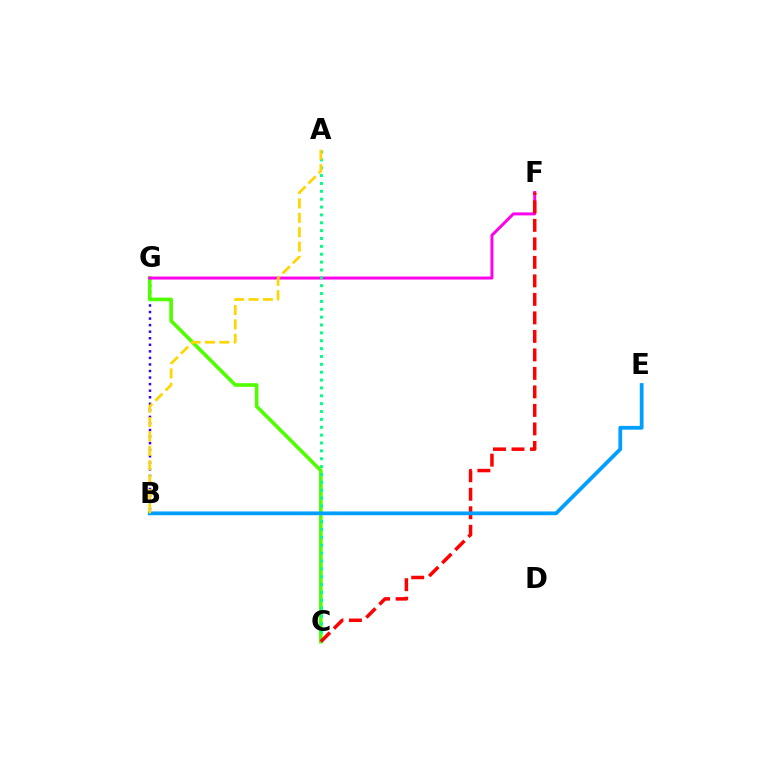{('B', 'G'): [{'color': '#3700ff', 'line_style': 'dotted', 'thickness': 1.78}], ('C', 'G'): [{'color': '#4fff00', 'line_style': 'solid', 'thickness': 2.61}], ('F', 'G'): [{'color': '#ff00ed', 'line_style': 'solid', 'thickness': 2.14}], ('A', 'C'): [{'color': '#00ff86', 'line_style': 'dotted', 'thickness': 2.14}], ('C', 'F'): [{'color': '#ff0000', 'line_style': 'dashed', 'thickness': 2.51}], ('B', 'E'): [{'color': '#009eff', 'line_style': 'solid', 'thickness': 2.72}], ('A', 'B'): [{'color': '#ffd500', 'line_style': 'dashed', 'thickness': 1.95}]}